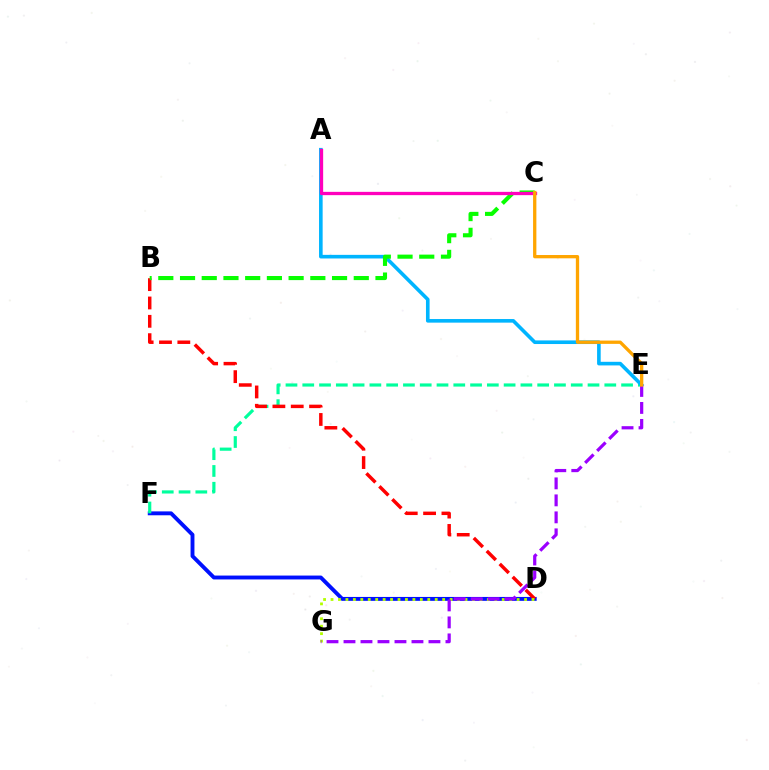{('D', 'F'): [{'color': '#0010ff', 'line_style': 'solid', 'thickness': 2.8}], ('E', 'F'): [{'color': '#00ff9d', 'line_style': 'dashed', 'thickness': 2.28}], ('B', 'D'): [{'color': '#ff0000', 'line_style': 'dashed', 'thickness': 2.49}], ('D', 'G'): [{'color': '#b3ff00', 'line_style': 'dotted', 'thickness': 2.02}], ('A', 'E'): [{'color': '#00b5ff', 'line_style': 'solid', 'thickness': 2.6}], ('B', 'C'): [{'color': '#08ff00', 'line_style': 'dashed', 'thickness': 2.95}], ('A', 'C'): [{'color': '#ff00bd', 'line_style': 'solid', 'thickness': 2.37}], ('E', 'G'): [{'color': '#9b00ff', 'line_style': 'dashed', 'thickness': 2.31}], ('C', 'E'): [{'color': '#ffa500', 'line_style': 'solid', 'thickness': 2.38}]}